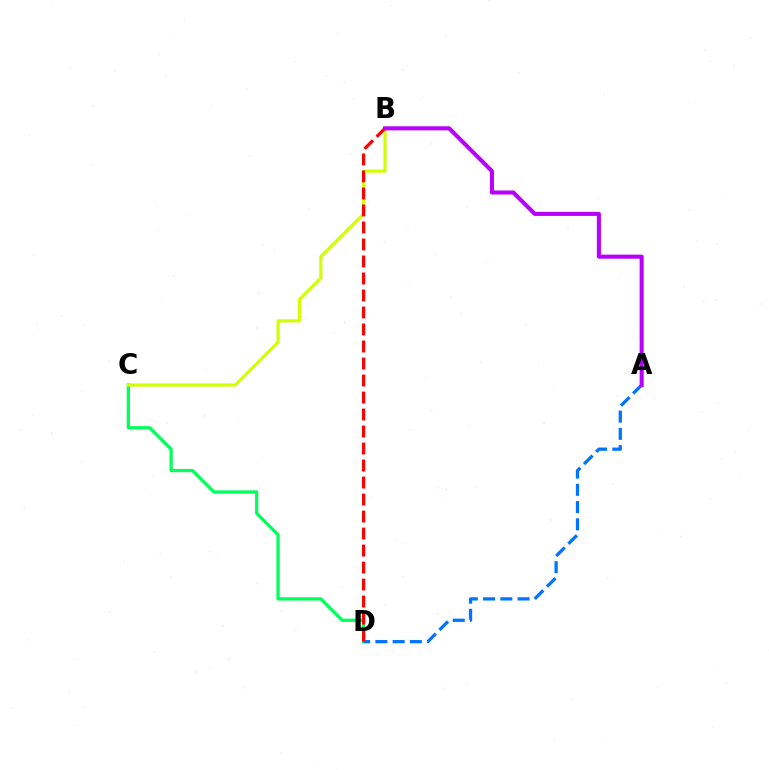{('C', 'D'): [{'color': '#00ff5c', 'line_style': 'solid', 'thickness': 2.33}], ('A', 'D'): [{'color': '#0074ff', 'line_style': 'dashed', 'thickness': 2.34}], ('B', 'C'): [{'color': '#d1ff00', 'line_style': 'solid', 'thickness': 2.27}], ('B', 'D'): [{'color': '#ff0000', 'line_style': 'dashed', 'thickness': 2.31}], ('A', 'B'): [{'color': '#b900ff', 'line_style': 'solid', 'thickness': 2.93}]}